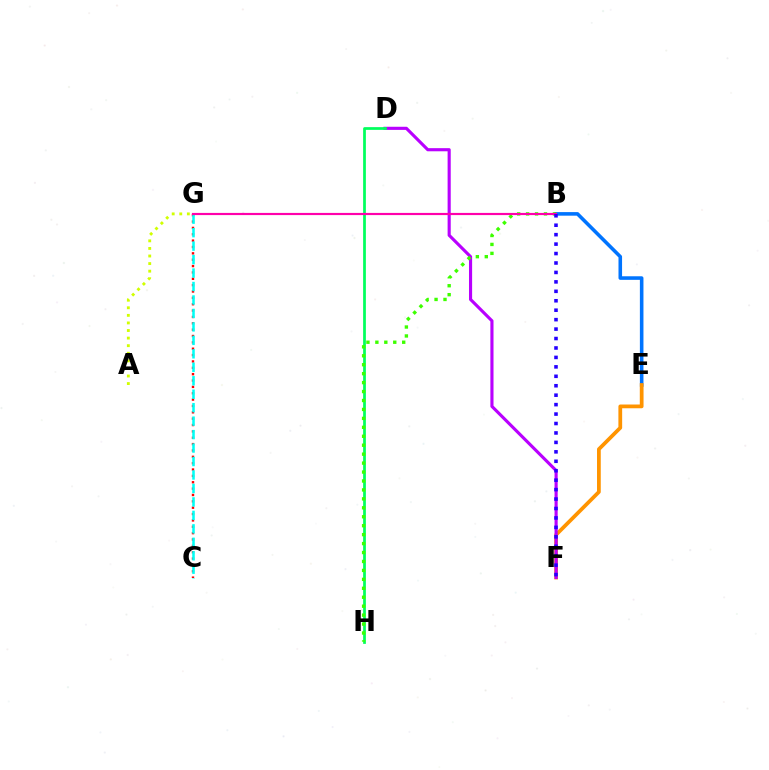{('B', 'E'): [{'color': '#0074ff', 'line_style': 'solid', 'thickness': 2.57}], ('E', 'F'): [{'color': '#ff9400', 'line_style': 'solid', 'thickness': 2.7}], ('D', 'F'): [{'color': '#b900ff', 'line_style': 'solid', 'thickness': 2.25}], ('C', 'G'): [{'color': '#ff0000', 'line_style': 'dotted', 'thickness': 1.73}, {'color': '#00fff6', 'line_style': 'dashed', 'thickness': 1.83}], ('D', 'H'): [{'color': '#00ff5c', 'line_style': 'solid', 'thickness': 1.97}], ('B', 'H'): [{'color': '#3dff00', 'line_style': 'dotted', 'thickness': 2.43}], ('A', 'G'): [{'color': '#d1ff00', 'line_style': 'dotted', 'thickness': 2.06}], ('B', 'G'): [{'color': '#ff00ac', 'line_style': 'solid', 'thickness': 1.56}], ('B', 'F'): [{'color': '#2500ff', 'line_style': 'dotted', 'thickness': 2.57}]}